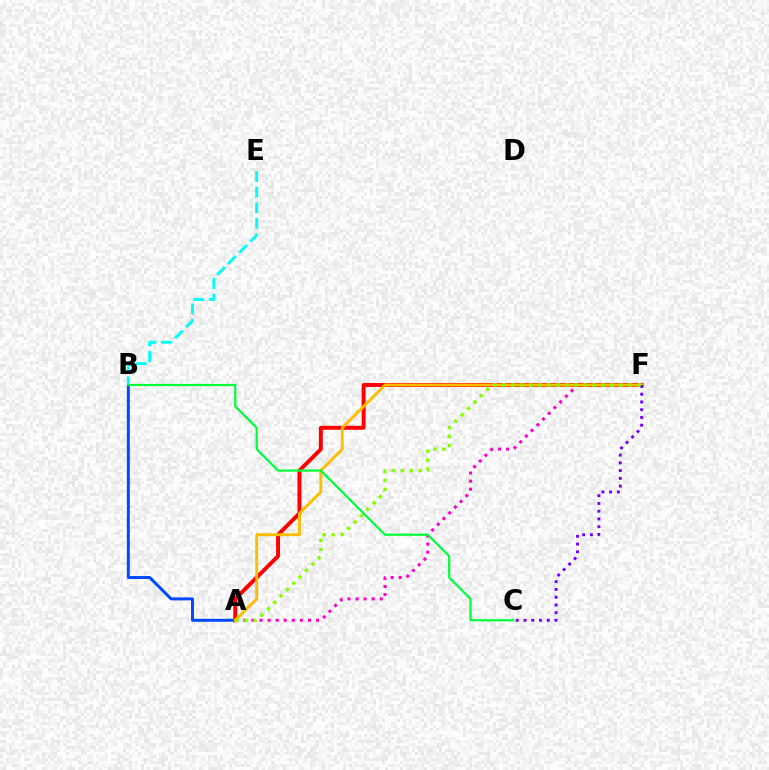{('A', 'B'): [{'color': '#004bff', 'line_style': 'solid', 'thickness': 2.16}], ('A', 'F'): [{'color': '#ff00cf', 'line_style': 'dotted', 'thickness': 2.19}, {'color': '#ff0000', 'line_style': 'solid', 'thickness': 2.83}, {'color': '#ffbd00', 'line_style': 'solid', 'thickness': 2.08}, {'color': '#84ff00', 'line_style': 'dotted', 'thickness': 2.45}], ('B', 'E'): [{'color': '#00fff6', 'line_style': 'dashed', 'thickness': 2.12}], ('B', 'C'): [{'color': '#00ff39', 'line_style': 'solid', 'thickness': 1.59}], ('C', 'F'): [{'color': '#7200ff', 'line_style': 'dotted', 'thickness': 2.11}]}